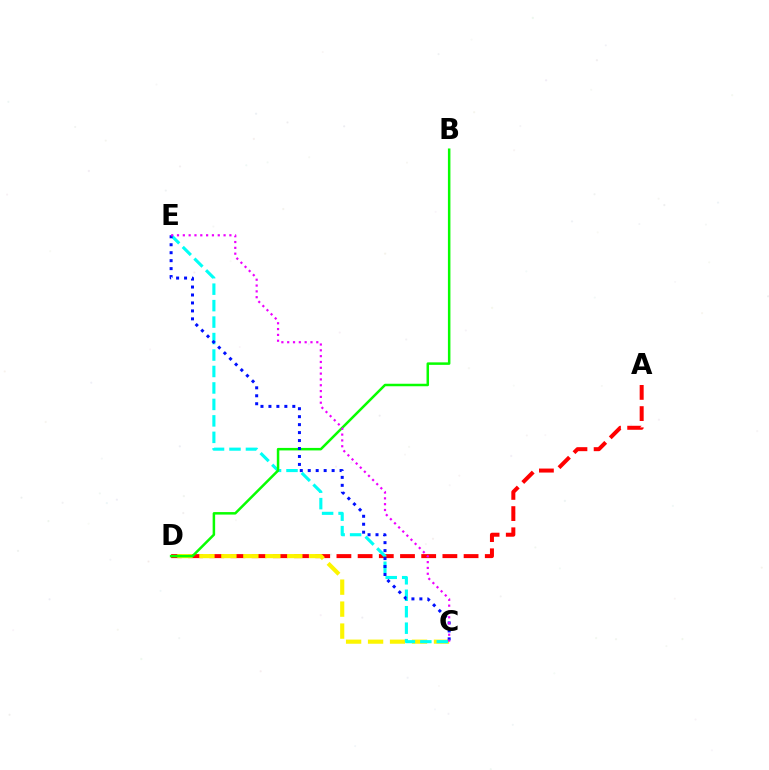{('A', 'D'): [{'color': '#ff0000', 'line_style': 'dashed', 'thickness': 2.88}], ('C', 'D'): [{'color': '#fcf500', 'line_style': 'dashed', 'thickness': 2.98}], ('C', 'E'): [{'color': '#00fff6', 'line_style': 'dashed', 'thickness': 2.24}, {'color': '#0010ff', 'line_style': 'dotted', 'thickness': 2.16}, {'color': '#ee00ff', 'line_style': 'dotted', 'thickness': 1.58}], ('B', 'D'): [{'color': '#08ff00', 'line_style': 'solid', 'thickness': 1.8}]}